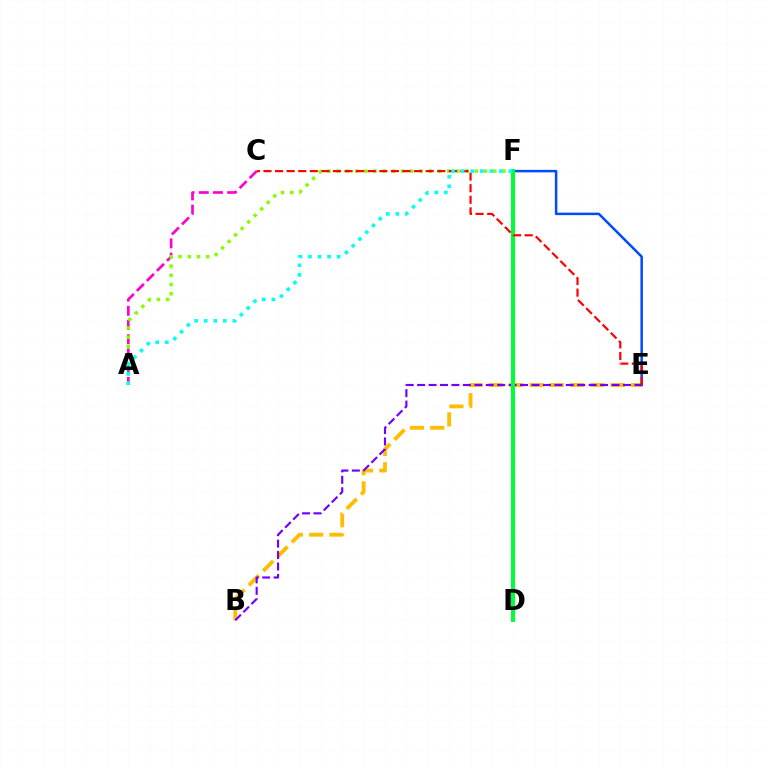{('B', 'E'): [{'color': '#ffbd00', 'line_style': 'dashed', 'thickness': 2.76}, {'color': '#7200ff', 'line_style': 'dashed', 'thickness': 1.55}], ('E', 'F'): [{'color': '#004bff', 'line_style': 'solid', 'thickness': 1.8}], ('A', 'C'): [{'color': '#ff00cf', 'line_style': 'dashed', 'thickness': 1.93}], ('A', 'F'): [{'color': '#84ff00', 'line_style': 'dotted', 'thickness': 2.5}, {'color': '#00fff6', 'line_style': 'dotted', 'thickness': 2.6}], ('D', 'F'): [{'color': '#00ff39', 'line_style': 'solid', 'thickness': 2.91}], ('C', 'E'): [{'color': '#ff0000', 'line_style': 'dashed', 'thickness': 1.57}]}